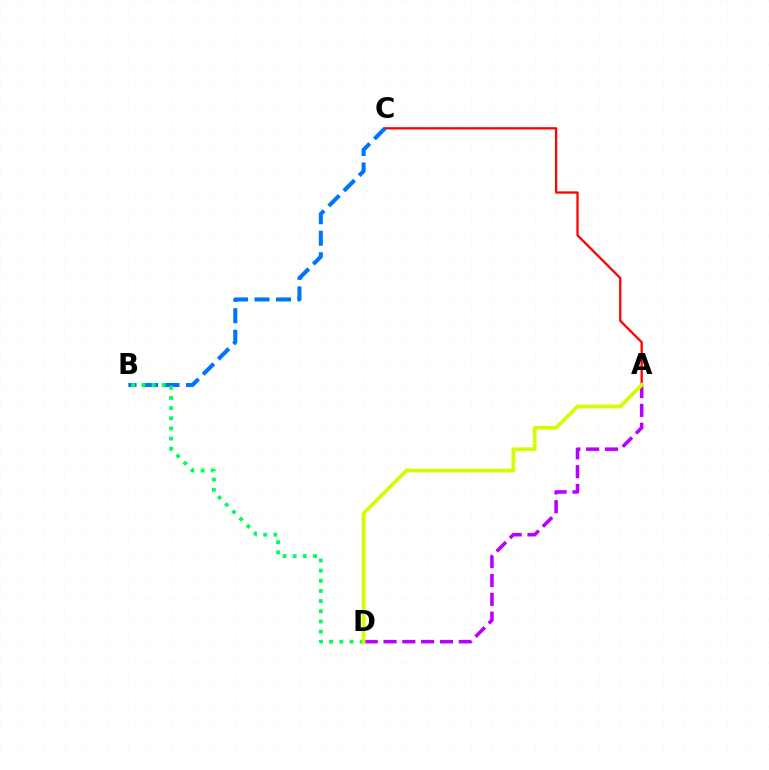{('A', 'D'): [{'color': '#b900ff', 'line_style': 'dashed', 'thickness': 2.56}, {'color': '#d1ff00', 'line_style': 'solid', 'thickness': 2.67}], ('A', 'C'): [{'color': '#ff0000', 'line_style': 'solid', 'thickness': 1.64}], ('B', 'C'): [{'color': '#0074ff', 'line_style': 'dashed', 'thickness': 2.92}], ('B', 'D'): [{'color': '#00ff5c', 'line_style': 'dotted', 'thickness': 2.76}]}